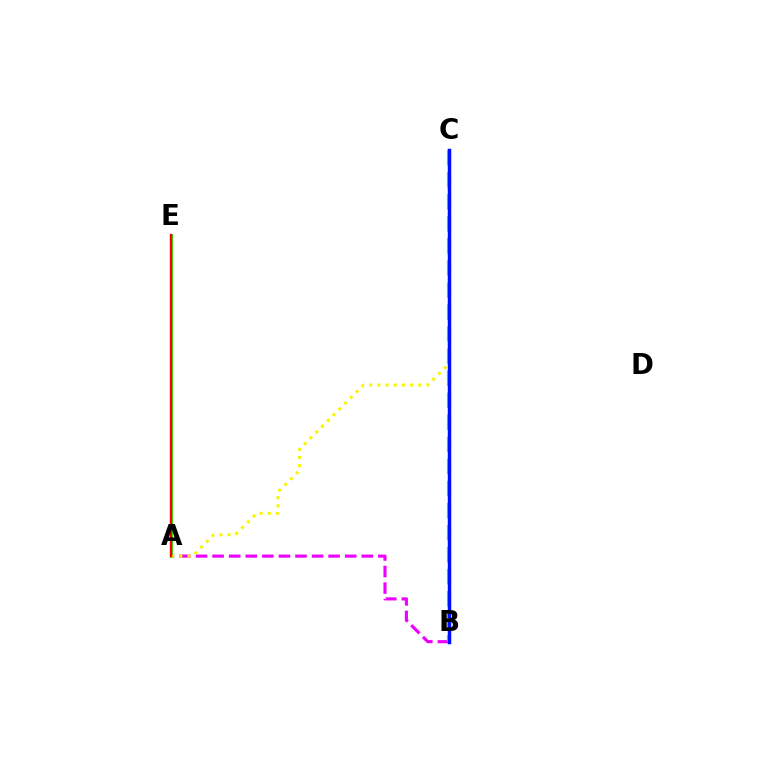{('A', 'B'): [{'color': '#ee00ff', 'line_style': 'dashed', 'thickness': 2.25}], ('A', 'E'): [{'color': '#08ff00', 'line_style': 'solid', 'thickness': 2.1}, {'color': '#ff0000', 'line_style': 'solid', 'thickness': 1.74}], ('A', 'C'): [{'color': '#fcf500', 'line_style': 'dotted', 'thickness': 2.22}], ('B', 'C'): [{'color': '#00fff6', 'line_style': 'dashed', 'thickness': 3.0}, {'color': '#0010ff', 'line_style': 'solid', 'thickness': 2.49}]}